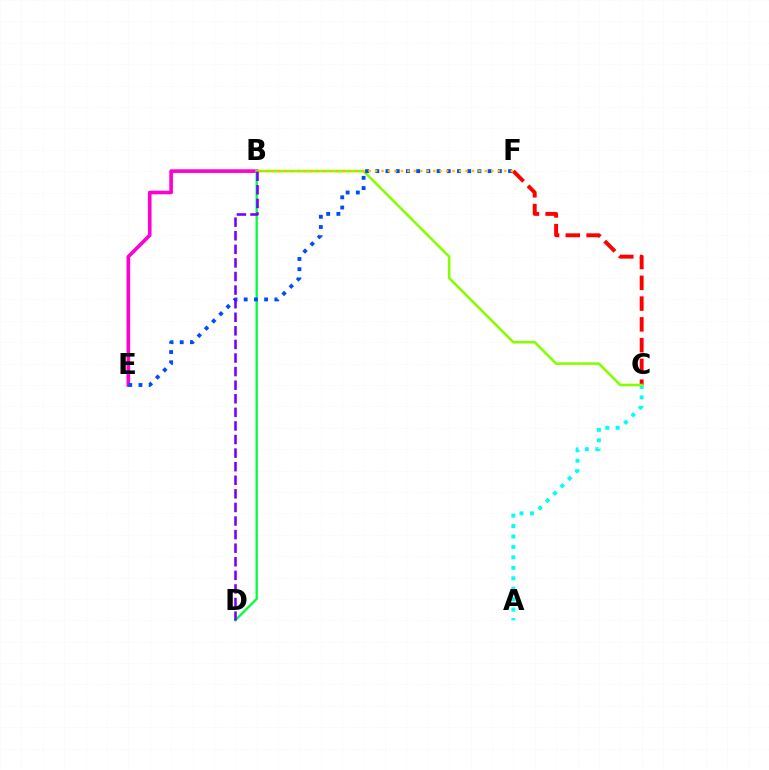{('C', 'F'): [{'color': '#ff0000', 'line_style': 'dashed', 'thickness': 2.82}], ('B', 'D'): [{'color': '#00ff39', 'line_style': 'solid', 'thickness': 1.66}, {'color': '#7200ff', 'line_style': 'dashed', 'thickness': 1.85}], ('A', 'C'): [{'color': '#00fff6', 'line_style': 'dotted', 'thickness': 2.84}], ('B', 'E'): [{'color': '#ff00cf', 'line_style': 'solid', 'thickness': 2.62}], ('B', 'C'): [{'color': '#84ff00', 'line_style': 'solid', 'thickness': 1.86}], ('E', 'F'): [{'color': '#004bff', 'line_style': 'dotted', 'thickness': 2.77}], ('B', 'F'): [{'color': '#ffbd00', 'line_style': 'dotted', 'thickness': 1.76}]}